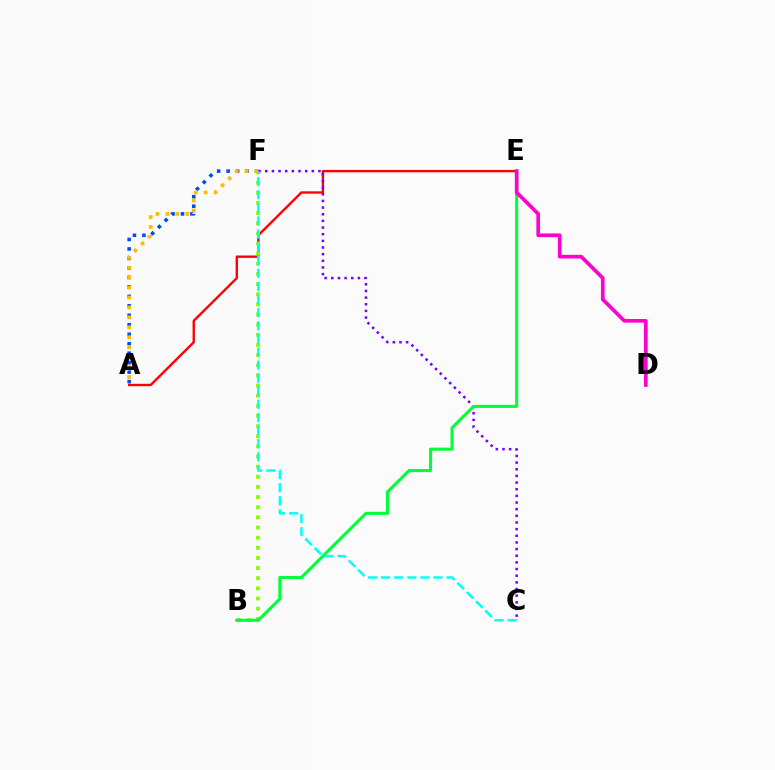{('A', 'E'): [{'color': '#ff0000', 'line_style': 'solid', 'thickness': 1.7}], ('A', 'F'): [{'color': '#004bff', 'line_style': 'dotted', 'thickness': 2.58}, {'color': '#ffbd00', 'line_style': 'dotted', 'thickness': 2.7}], ('B', 'F'): [{'color': '#84ff00', 'line_style': 'dotted', 'thickness': 2.76}], ('C', 'F'): [{'color': '#7200ff', 'line_style': 'dotted', 'thickness': 1.81}, {'color': '#00fff6', 'line_style': 'dashed', 'thickness': 1.78}], ('B', 'E'): [{'color': '#00ff39', 'line_style': 'solid', 'thickness': 2.22}], ('D', 'E'): [{'color': '#ff00cf', 'line_style': 'solid', 'thickness': 2.64}]}